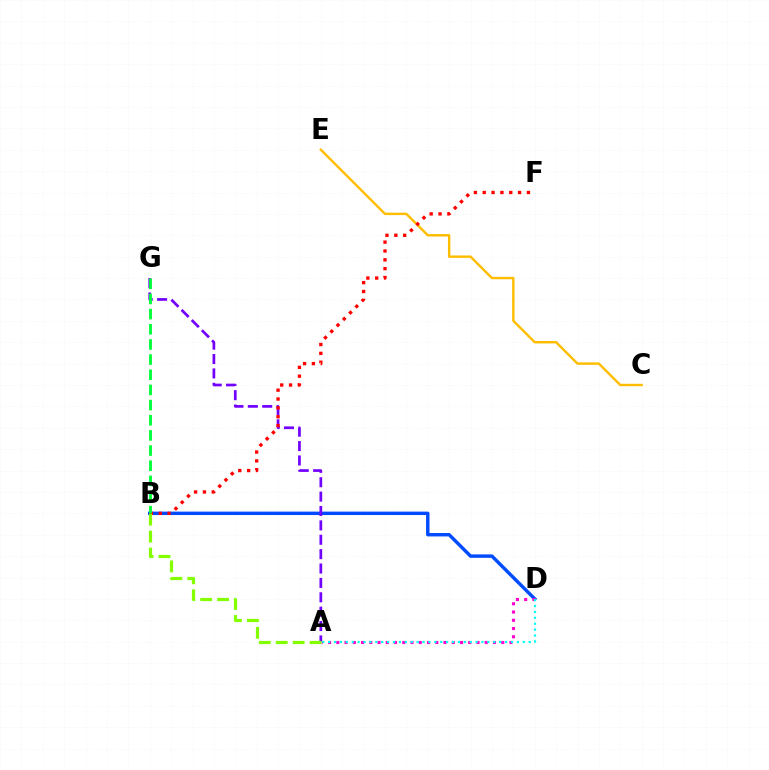{('B', 'D'): [{'color': '#004bff', 'line_style': 'solid', 'thickness': 2.46}], ('A', 'G'): [{'color': '#7200ff', 'line_style': 'dashed', 'thickness': 1.95}], ('C', 'E'): [{'color': '#ffbd00', 'line_style': 'solid', 'thickness': 1.74}], ('B', 'F'): [{'color': '#ff0000', 'line_style': 'dotted', 'thickness': 2.4}], ('A', 'D'): [{'color': '#ff00cf', 'line_style': 'dotted', 'thickness': 2.24}, {'color': '#00fff6', 'line_style': 'dotted', 'thickness': 1.6}], ('A', 'B'): [{'color': '#84ff00', 'line_style': 'dashed', 'thickness': 2.3}], ('B', 'G'): [{'color': '#00ff39', 'line_style': 'dashed', 'thickness': 2.06}]}